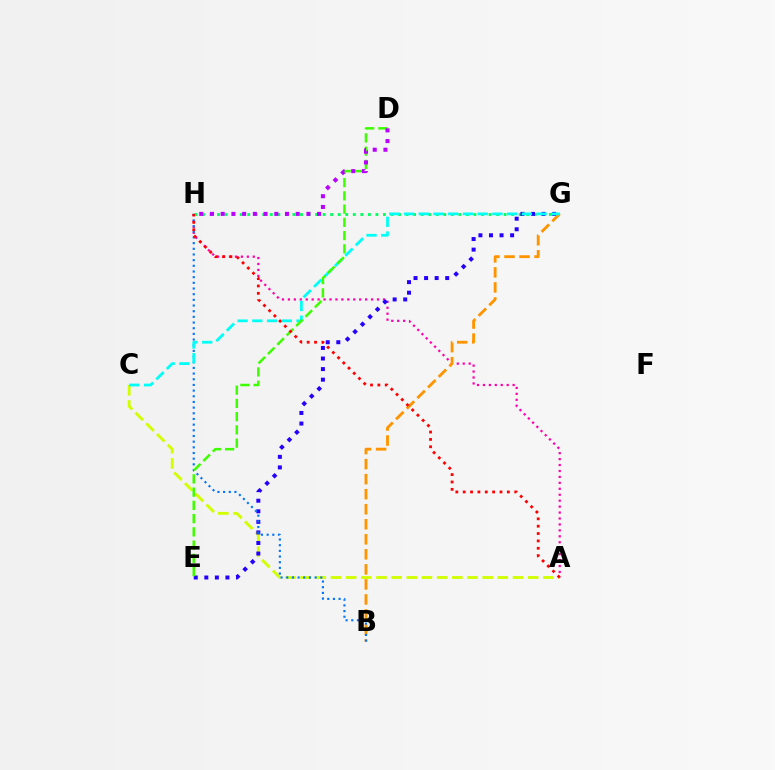{('A', 'C'): [{'color': '#d1ff00', 'line_style': 'dashed', 'thickness': 2.06}], ('G', 'H'): [{'color': '#00ff5c', 'line_style': 'dotted', 'thickness': 2.05}], ('A', 'H'): [{'color': '#ff00ac', 'line_style': 'dotted', 'thickness': 1.61}, {'color': '#ff0000', 'line_style': 'dotted', 'thickness': 2.0}], ('E', 'G'): [{'color': '#2500ff', 'line_style': 'dotted', 'thickness': 2.87}], ('B', 'G'): [{'color': '#ff9400', 'line_style': 'dashed', 'thickness': 2.04}], ('B', 'H'): [{'color': '#0074ff', 'line_style': 'dotted', 'thickness': 1.54}], ('C', 'G'): [{'color': '#00fff6', 'line_style': 'dashed', 'thickness': 2.0}], ('D', 'E'): [{'color': '#3dff00', 'line_style': 'dashed', 'thickness': 1.8}], ('D', 'H'): [{'color': '#b900ff', 'line_style': 'dotted', 'thickness': 2.91}]}